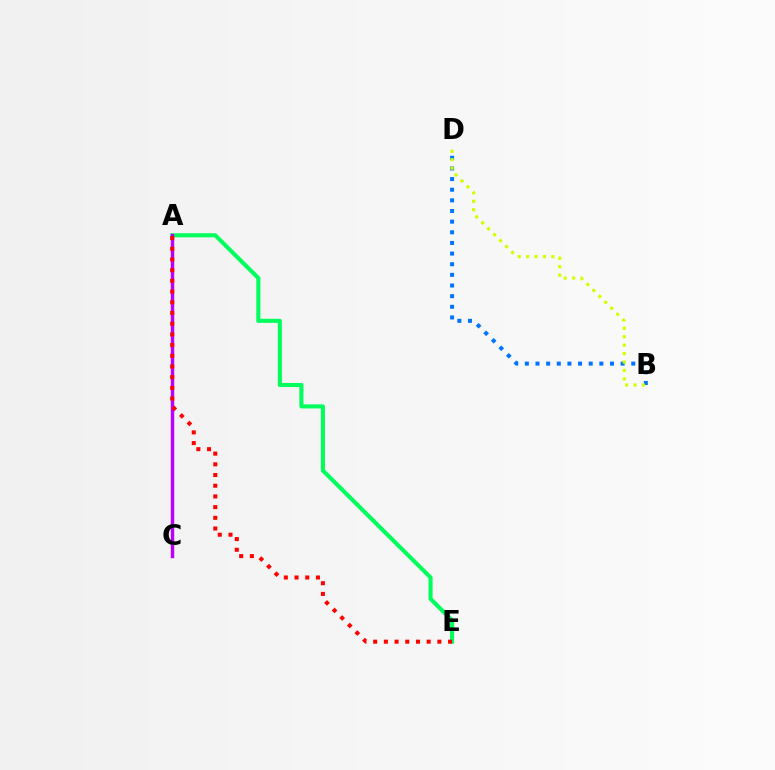{('A', 'E'): [{'color': '#00ff5c', 'line_style': 'solid', 'thickness': 2.94}, {'color': '#ff0000', 'line_style': 'dotted', 'thickness': 2.91}], ('A', 'C'): [{'color': '#b900ff', 'line_style': 'solid', 'thickness': 2.46}], ('B', 'D'): [{'color': '#0074ff', 'line_style': 'dotted', 'thickness': 2.89}, {'color': '#d1ff00', 'line_style': 'dotted', 'thickness': 2.29}]}